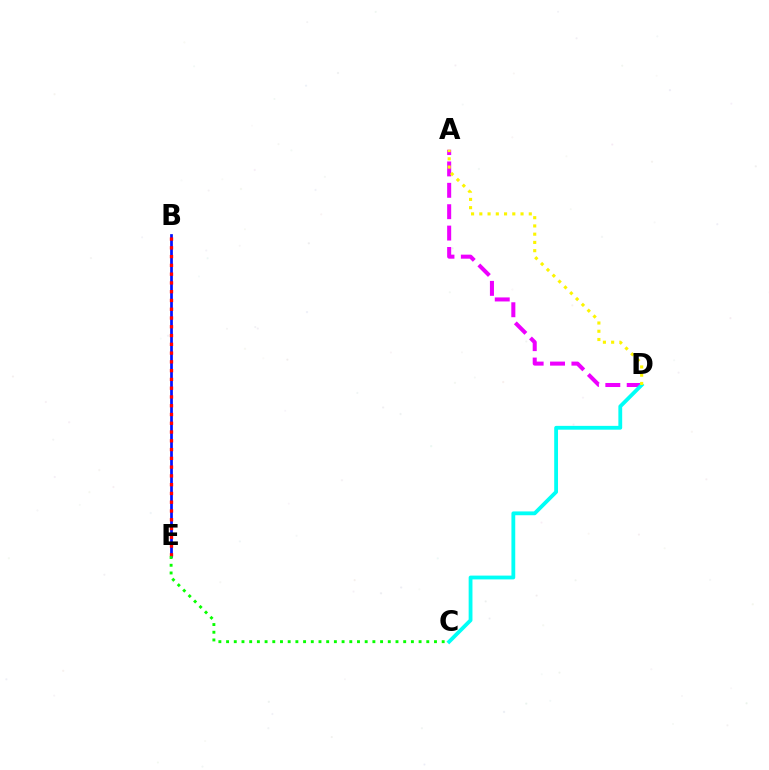{('B', 'E'): [{'color': '#0010ff', 'line_style': 'solid', 'thickness': 1.95}, {'color': '#ff0000', 'line_style': 'dotted', 'thickness': 2.38}], ('A', 'D'): [{'color': '#ee00ff', 'line_style': 'dashed', 'thickness': 2.9}, {'color': '#fcf500', 'line_style': 'dotted', 'thickness': 2.24}], ('C', 'D'): [{'color': '#00fff6', 'line_style': 'solid', 'thickness': 2.74}], ('C', 'E'): [{'color': '#08ff00', 'line_style': 'dotted', 'thickness': 2.09}]}